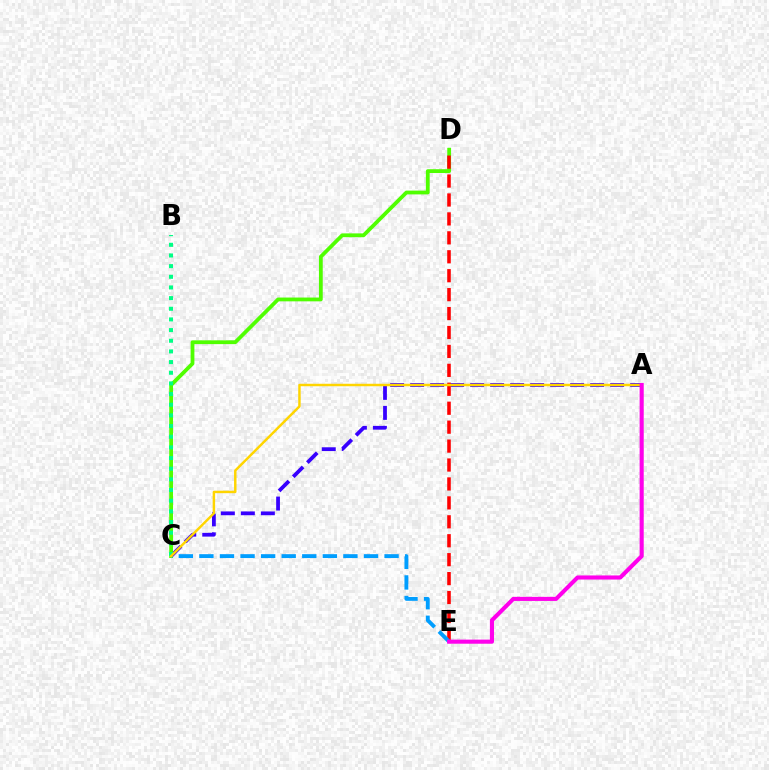{('A', 'C'): [{'color': '#3700ff', 'line_style': 'dashed', 'thickness': 2.72}, {'color': '#ffd500', 'line_style': 'solid', 'thickness': 1.77}], ('C', 'D'): [{'color': '#4fff00', 'line_style': 'solid', 'thickness': 2.73}], ('D', 'E'): [{'color': '#ff0000', 'line_style': 'dashed', 'thickness': 2.57}], ('B', 'C'): [{'color': '#00ff86', 'line_style': 'dotted', 'thickness': 2.9}], ('C', 'E'): [{'color': '#009eff', 'line_style': 'dashed', 'thickness': 2.79}], ('A', 'E'): [{'color': '#ff00ed', 'line_style': 'solid', 'thickness': 2.95}]}